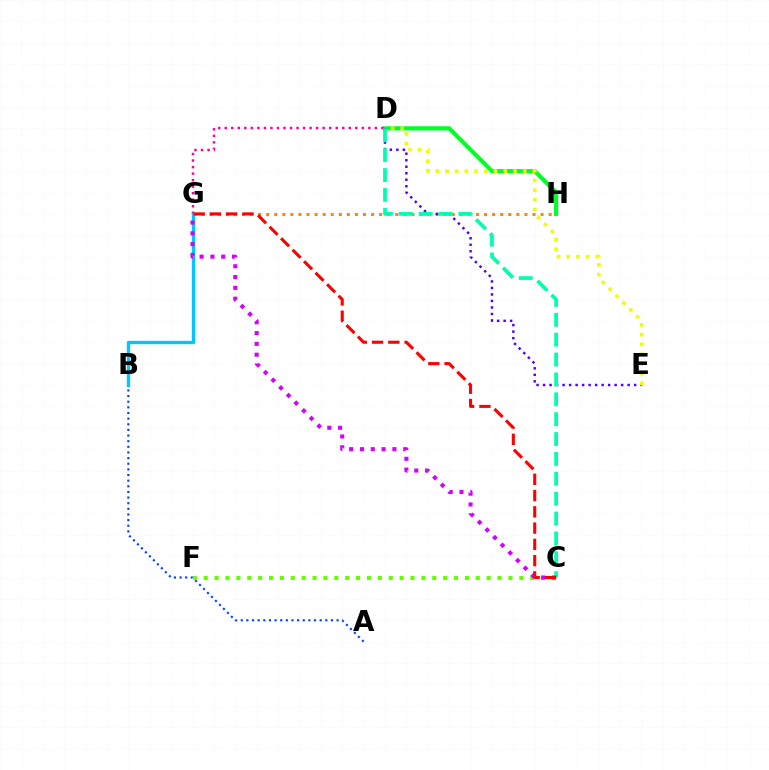{('D', 'H'): [{'color': '#00ff27', 'line_style': 'solid', 'thickness': 2.98}], ('G', 'H'): [{'color': '#ff8800', 'line_style': 'dotted', 'thickness': 2.19}], ('D', 'G'): [{'color': '#ff00a0', 'line_style': 'dotted', 'thickness': 1.77}], ('D', 'E'): [{'color': '#4f00ff', 'line_style': 'dotted', 'thickness': 1.77}, {'color': '#eeff00', 'line_style': 'dotted', 'thickness': 2.64}], ('A', 'B'): [{'color': '#003fff', 'line_style': 'dotted', 'thickness': 1.53}], ('B', 'G'): [{'color': '#00c7ff', 'line_style': 'solid', 'thickness': 2.41}], ('C', 'F'): [{'color': '#66ff00', 'line_style': 'dotted', 'thickness': 2.96}], ('C', 'D'): [{'color': '#00ffaf', 'line_style': 'dashed', 'thickness': 2.7}], ('C', 'G'): [{'color': '#d600ff', 'line_style': 'dotted', 'thickness': 2.94}, {'color': '#ff0000', 'line_style': 'dashed', 'thickness': 2.21}]}